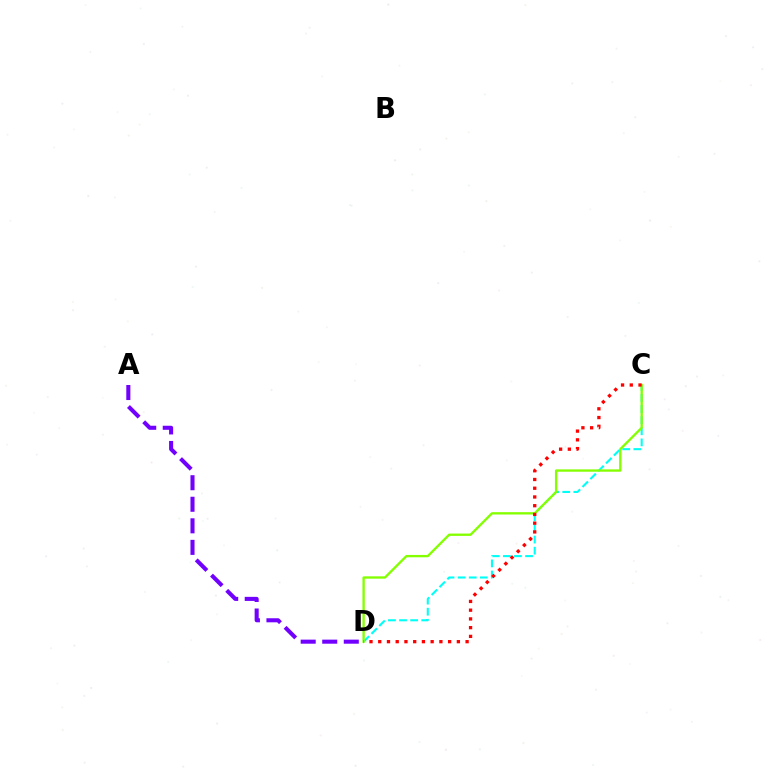{('C', 'D'): [{'color': '#00fff6', 'line_style': 'dashed', 'thickness': 1.51}, {'color': '#84ff00', 'line_style': 'solid', 'thickness': 1.68}, {'color': '#ff0000', 'line_style': 'dotted', 'thickness': 2.37}], ('A', 'D'): [{'color': '#7200ff', 'line_style': 'dashed', 'thickness': 2.93}]}